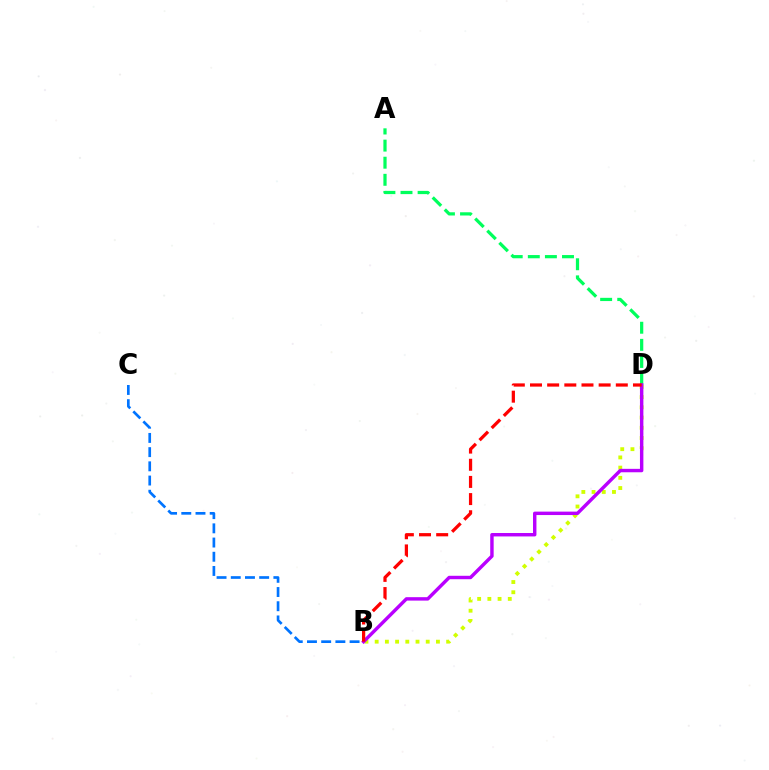{('B', 'C'): [{'color': '#0074ff', 'line_style': 'dashed', 'thickness': 1.93}], ('A', 'D'): [{'color': '#00ff5c', 'line_style': 'dashed', 'thickness': 2.32}], ('B', 'D'): [{'color': '#d1ff00', 'line_style': 'dotted', 'thickness': 2.77}, {'color': '#b900ff', 'line_style': 'solid', 'thickness': 2.47}, {'color': '#ff0000', 'line_style': 'dashed', 'thickness': 2.33}]}